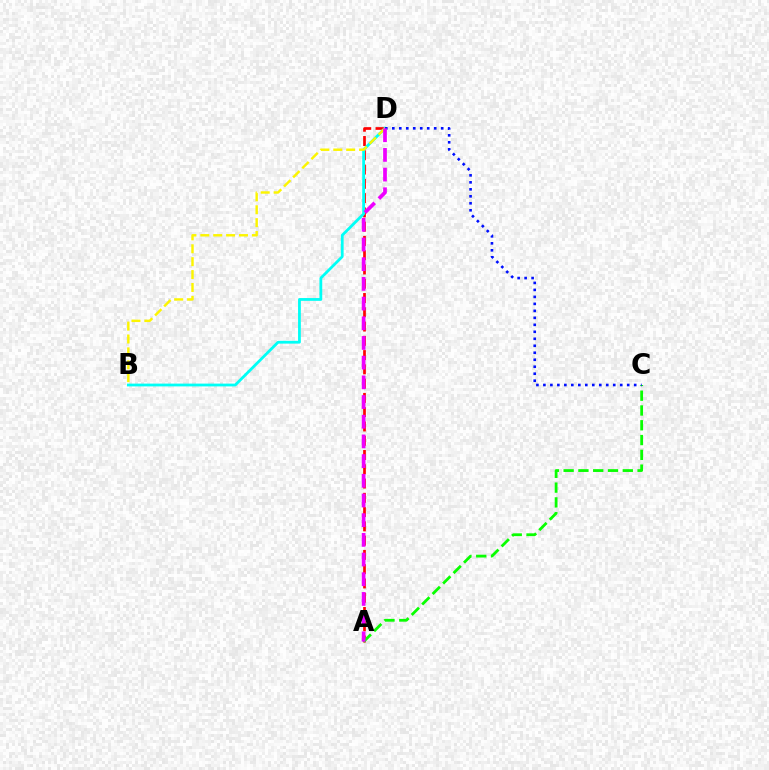{('A', 'D'): [{'color': '#ff0000', 'line_style': 'dashed', 'thickness': 1.94}, {'color': '#ee00ff', 'line_style': 'dashed', 'thickness': 2.68}], ('B', 'D'): [{'color': '#00fff6', 'line_style': 'solid', 'thickness': 2.01}, {'color': '#fcf500', 'line_style': 'dashed', 'thickness': 1.75}], ('A', 'C'): [{'color': '#08ff00', 'line_style': 'dashed', 'thickness': 2.01}], ('C', 'D'): [{'color': '#0010ff', 'line_style': 'dotted', 'thickness': 1.9}]}